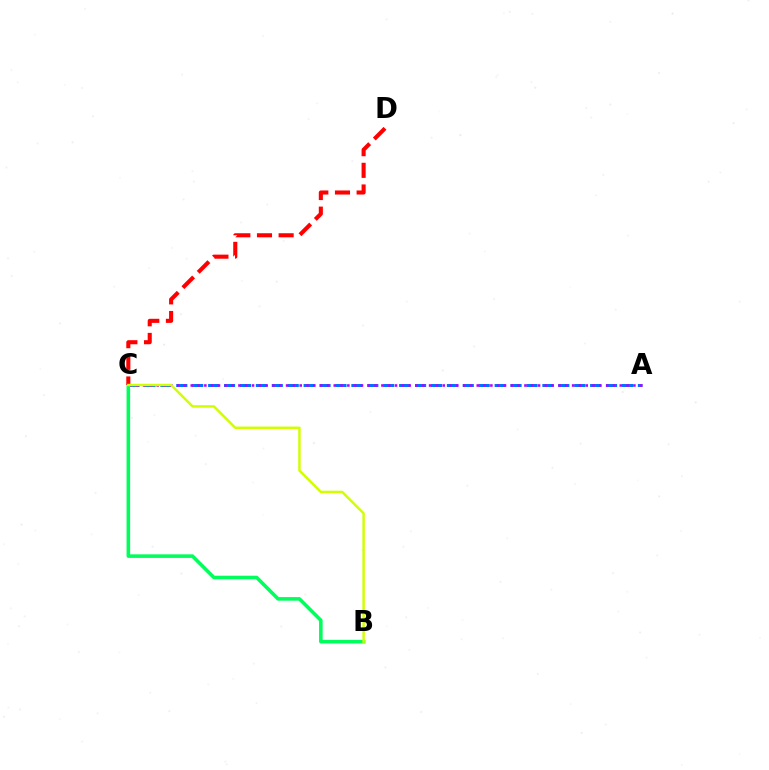{('A', 'C'): [{'color': '#0074ff', 'line_style': 'dashed', 'thickness': 2.16}, {'color': '#b900ff', 'line_style': 'dotted', 'thickness': 1.85}], ('B', 'C'): [{'color': '#00ff5c', 'line_style': 'solid', 'thickness': 2.58}, {'color': '#d1ff00', 'line_style': 'solid', 'thickness': 1.77}], ('C', 'D'): [{'color': '#ff0000', 'line_style': 'dashed', 'thickness': 2.94}]}